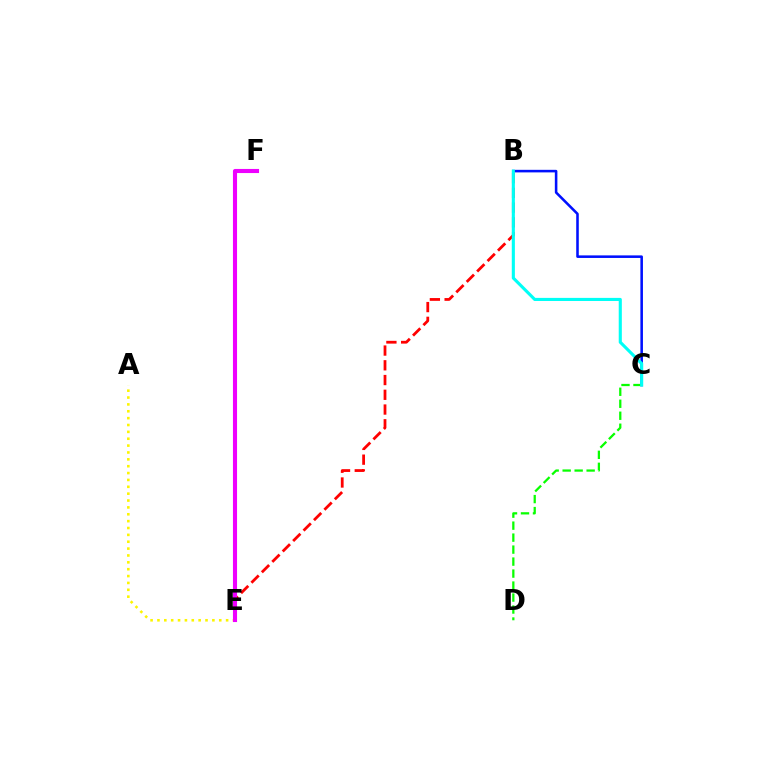{('B', 'E'): [{'color': '#ff0000', 'line_style': 'dashed', 'thickness': 2.0}], ('B', 'C'): [{'color': '#0010ff', 'line_style': 'solid', 'thickness': 1.85}, {'color': '#00fff6', 'line_style': 'solid', 'thickness': 2.24}], ('C', 'D'): [{'color': '#08ff00', 'line_style': 'dashed', 'thickness': 1.63}], ('A', 'E'): [{'color': '#fcf500', 'line_style': 'dotted', 'thickness': 1.87}], ('E', 'F'): [{'color': '#ee00ff', 'line_style': 'solid', 'thickness': 2.95}]}